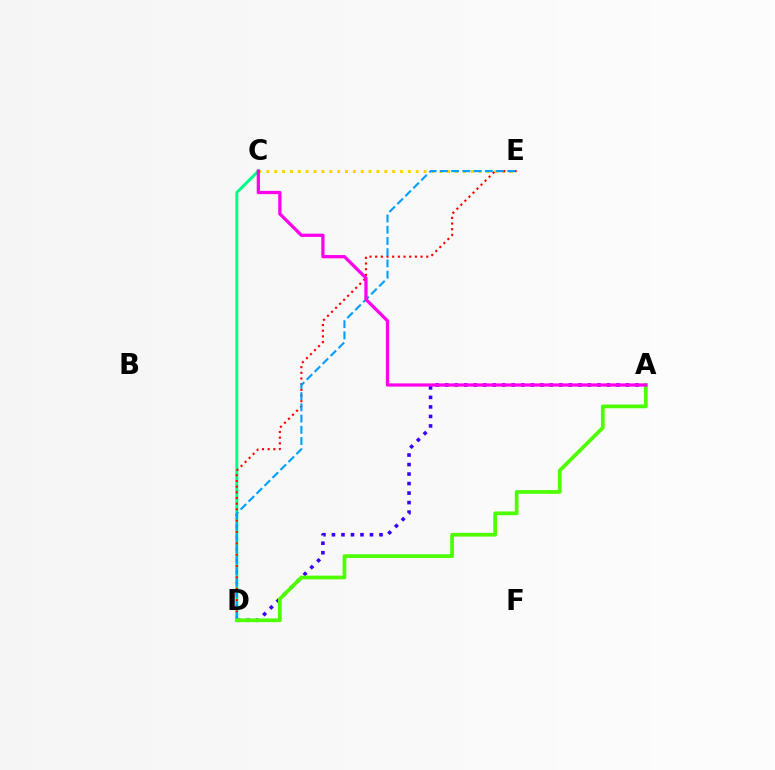{('C', 'E'): [{'color': '#ffd500', 'line_style': 'dotted', 'thickness': 2.14}], ('C', 'D'): [{'color': '#00ff86', 'line_style': 'solid', 'thickness': 2.14}], ('D', 'E'): [{'color': '#ff0000', 'line_style': 'dotted', 'thickness': 1.54}, {'color': '#009eff', 'line_style': 'dashed', 'thickness': 1.53}], ('A', 'D'): [{'color': '#3700ff', 'line_style': 'dotted', 'thickness': 2.58}, {'color': '#4fff00', 'line_style': 'solid', 'thickness': 2.69}], ('A', 'C'): [{'color': '#ff00ed', 'line_style': 'solid', 'thickness': 2.34}]}